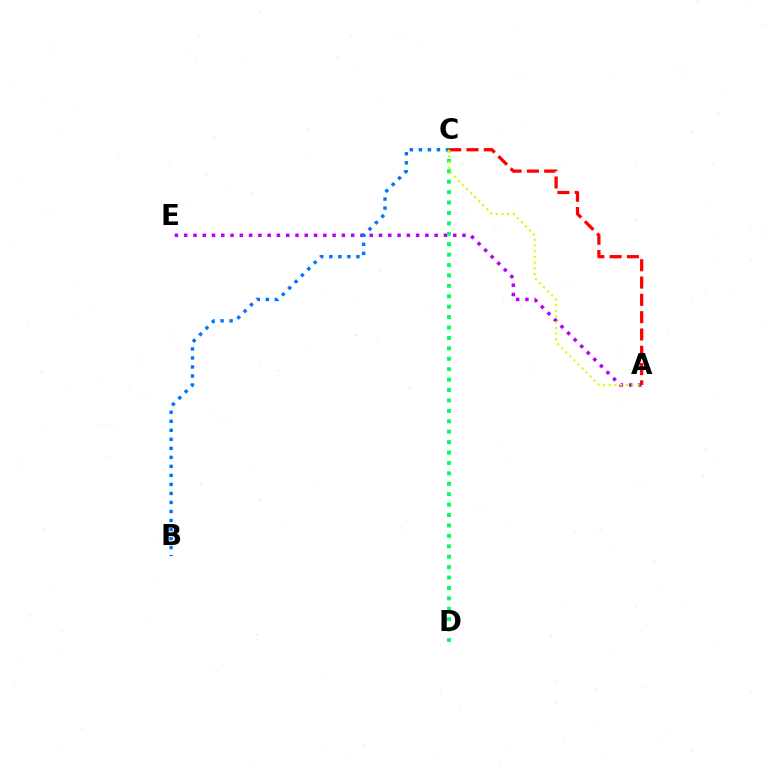{('A', 'E'): [{'color': '#b900ff', 'line_style': 'dotted', 'thickness': 2.52}], ('B', 'C'): [{'color': '#0074ff', 'line_style': 'dotted', 'thickness': 2.45}], ('C', 'D'): [{'color': '#00ff5c', 'line_style': 'dotted', 'thickness': 2.83}], ('A', 'C'): [{'color': '#ff0000', 'line_style': 'dashed', 'thickness': 2.35}, {'color': '#d1ff00', 'line_style': 'dotted', 'thickness': 1.55}]}